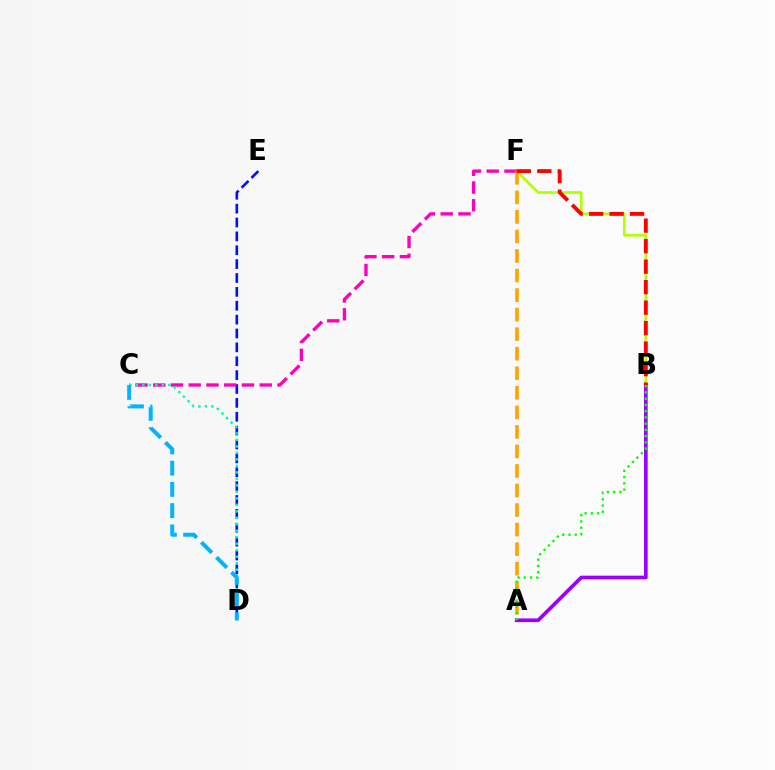{('D', 'E'): [{'color': '#0010ff', 'line_style': 'dashed', 'thickness': 1.88}], ('B', 'F'): [{'color': '#b3ff00', 'line_style': 'solid', 'thickness': 1.93}, {'color': '#ff0000', 'line_style': 'dashed', 'thickness': 2.78}], ('A', 'B'): [{'color': '#9b00ff', 'line_style': 'solid', 'thickness': 2.65}, {'color': '#08ff00', 'line_style': 'dotted', 'thickness': 1.7}], ('C', 'F'): [{'color': '#ff00bd', 'line_style': 'dashed', 'thickness': 2.41}], ('A', 'F'): [{'color': '#ffa500', 'line_style': 'dashed', 'thickness': 2.65}], ('C', 'D'): [{'color': '#00ff9d', 'line_style': 'dotted', 'thickness': 1.76}, {'color': '#00b5ff', 'line_style': 'dashed', 'thickness': 2.89}]}